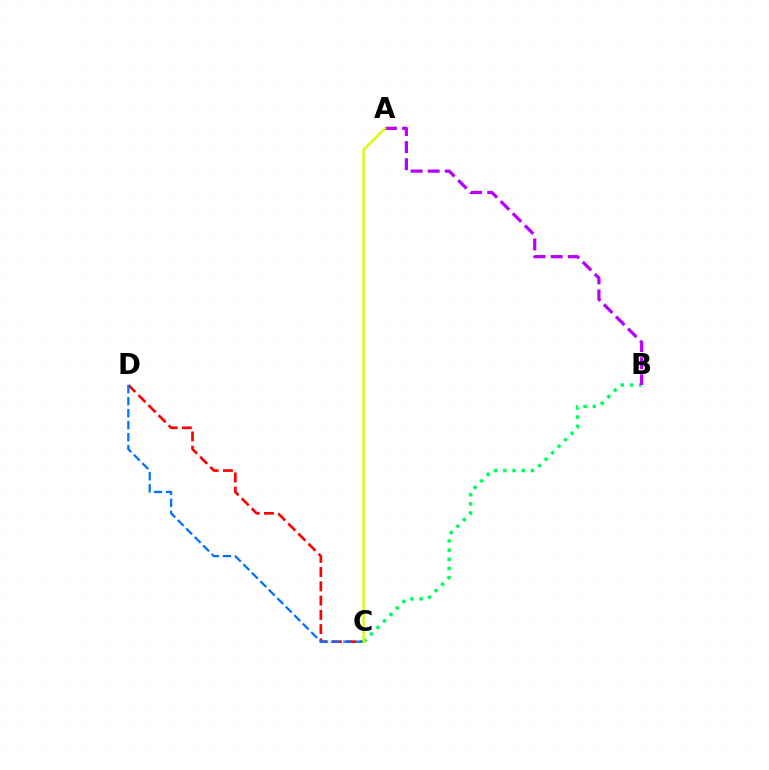{('B', 'C'): [{'color': '#00ff5c', 'line_style': 'dotted', 'thickness': 2.5}], ('C', 'D'): [{'color': '#ff0000', 'line_style': 'dashed', 'thickness': 1.94}, {'color': '#0074ff', 'line_style': 'dashed', 'thickness': 1.63}], ('A', 'B'): [{'color': '#b900ff', 'line_style': 'dashed', 'thickness': 2.32}], ('A', 'C'): [{'color': '#d1ff00', 'line_style': 'solid', 'thickness': 1.72}]}